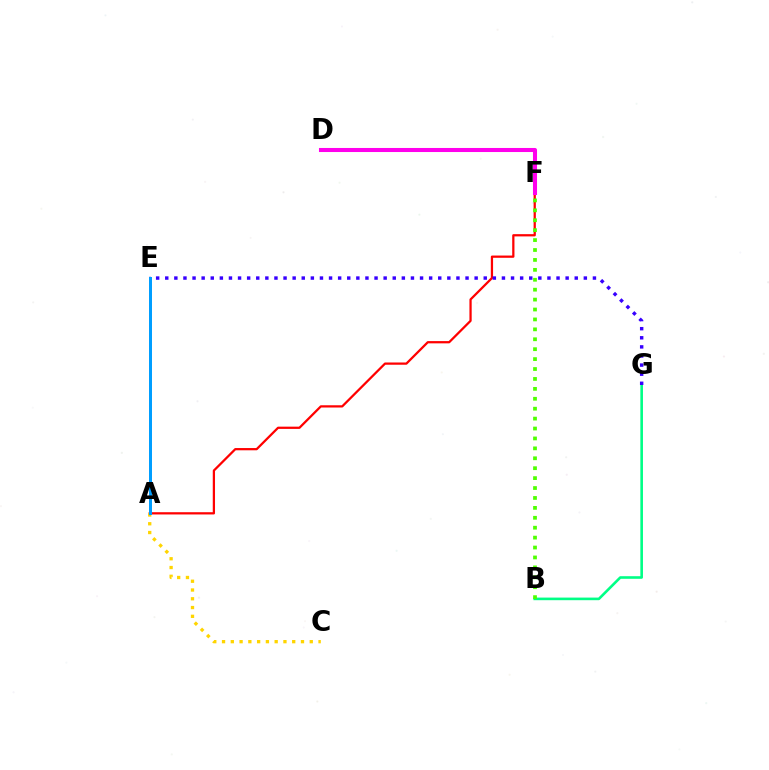{('B', 'G'): [{'color': '#00ff86', 'line_style': 'solid', 'thickness': 1.88}], ('A', 'F'): [{'color': '#ff0000', 'line_style': 'solid', 'thickness': 1.62}], ('A', 'C'): [{'color': '#ffd500', 'line_style': 'dotted', 'thickness': 2.38}], ('D', 'F'): [{'color': '#ff00ed', 'line_style': 'solid', 'thickness': 2.92}], ('E', 'G'): [{'color': '#3700ff', 'line_style': 'dotted', 'thickness': 2.47}], ('A', 'E'): [{'color': '#009eff', 'line_style': 'solid', 'thickness': 2.15}], ('B', 'F'): [{'color': '#4fff00', 'line_style': 'dotted', 'thickness': 2.69}]}